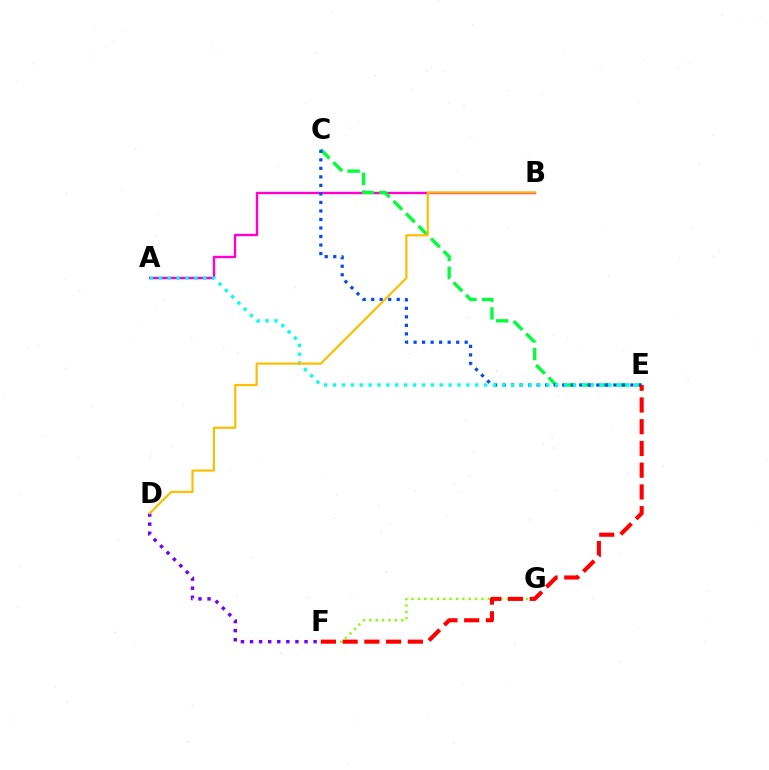{('F', 'G'): [{'color': '#84ff00', 'line_style': 'dotted', 'thickness': 1.73}], ('A', 'B'): [{'color': '#ff00cf', 'line_style': 'solid', 'thickness': 1.72}], ('C', 'E'): [{'color': '#00ff39', 'line_style': 'dashed', 'thickness': 2.41}, {'color': '#004bff', 'line_style': 'dotted', 'thickness': 2.31}], ('E', 'F'): [{'color': '#ff0000', 'line_style': 'dashed', 'thickness': 2.95}], ('A', 'E'): [{'color': '#00fff6', 'line_style': 'dotted', 'thickness': 2.41}], ('D', 'F'): [{'color': '#7200ff', 'line_style': 'dotted', 'thickness': 2.47}], ('B', 'D'): [{'color': '#ffbd00', 'line_style': 'solid', 'thickness': 1.58}]}